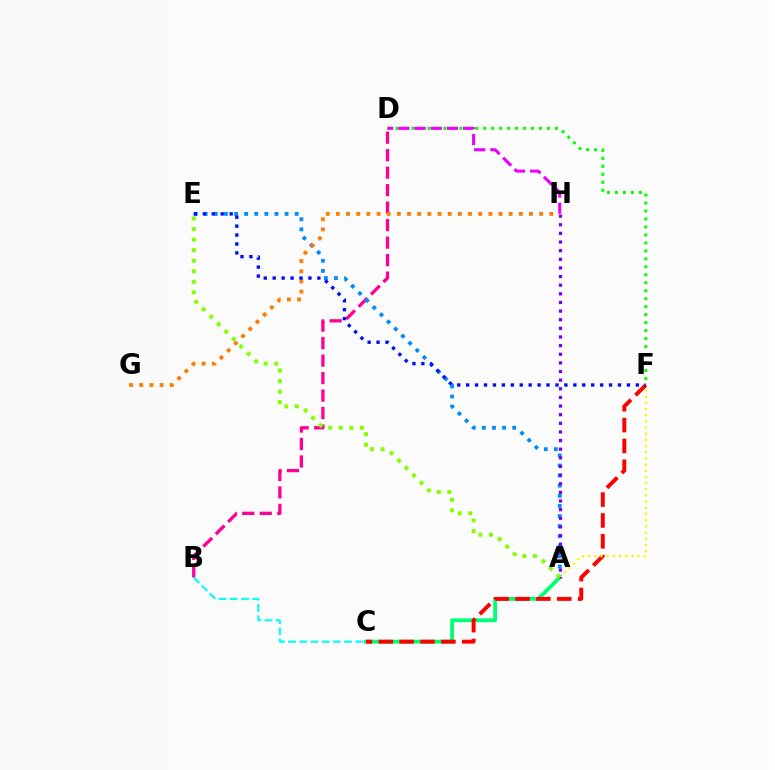{('B', 'D'): [{'color': '#ff0094', 'line_style': 'dashed', 'thickness': 2.38}], ('A', 'C'): [{'color': '#00ff74', 'line_style': 'solid', 'thickness': 2.75}], ('A', 'E'): [{'color': '#008cff', 'line_style': 'dotted', 'thickness': 2.74}, {'color': '#84ff00', 'line_style': 'dotted', 'thickness': 2.87}], ('C', 'F'): [{'color': '#ff0000', 'line_style': 'dashed', 'thickness': 2.84}], ('D', 'F'): [{'color': '#08ff00', 'line_style': 'dotted', 'thickness': 2.17}], ('A', 'F'): [{'color': '#fcf500', 'line_style': 'dotted', 'thickness': 1.68}], ('B', 'C'): [{'color': '#00fff6', 'line_style': 'dashed', 'thickness': 1.52}], ('G', 'H'): [{'color': '#ff7c00', 'line_style': 'dotted', 'thickness': 2.76}], ('A', 'H'): [{'color': '#7200ff', 'line_style': 'dotted', 'thickness': 2.35}], ('E', 'F'): [{'color': '#0010ff', 'line_style': 'dotted', 'thickness': 2.43}], ('D', 'H'): [{'color': '#ee00ff', 'line_style': 'dashed', 'thickness': 2.2}]}